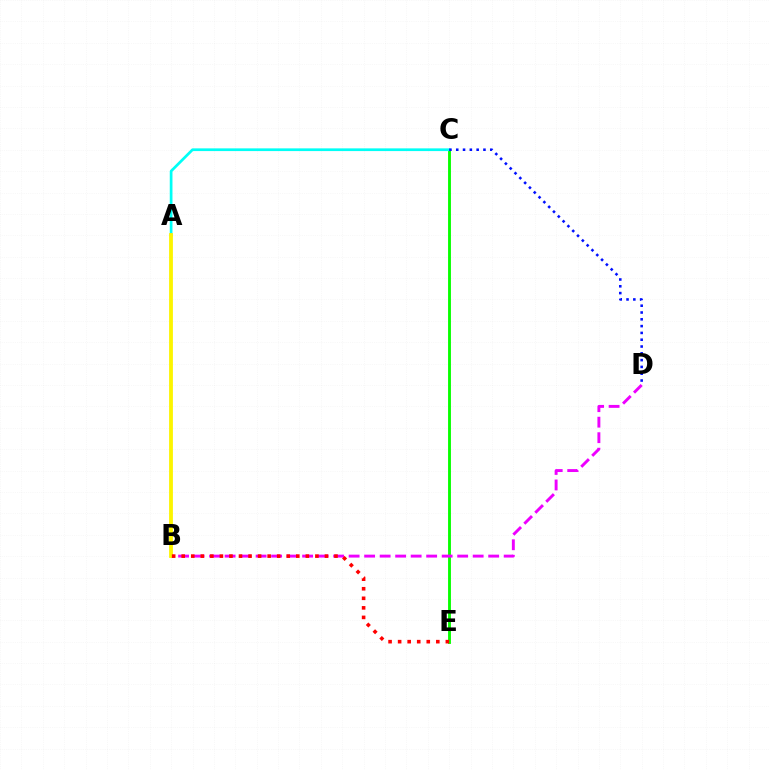{('C', 'E'): [{'color': '#08ff00', 'line_style': 'solid', 'thickness': 2.07}], ('A', 'C'): [{'color': '#00fff6', 'line_style': 'solid', 'thickness': 1.95}], ('B', 'D'): [{'color': '#ee00ff', 'line_style': 'dashed', 'thickness': 2.11}], ('C', 'D'): [{'color': '#0010ff', 'line_style': 'dotted', 'thickness': 1.85}], ('A', 'B'): [{'color': '#fcf500', 'line_style': 'solid', 'thickness': 2.74}], ('B', 'E'): [{'color': '#ff0000', 'line_style': 'dotted', 'thickness': 2.59}]}